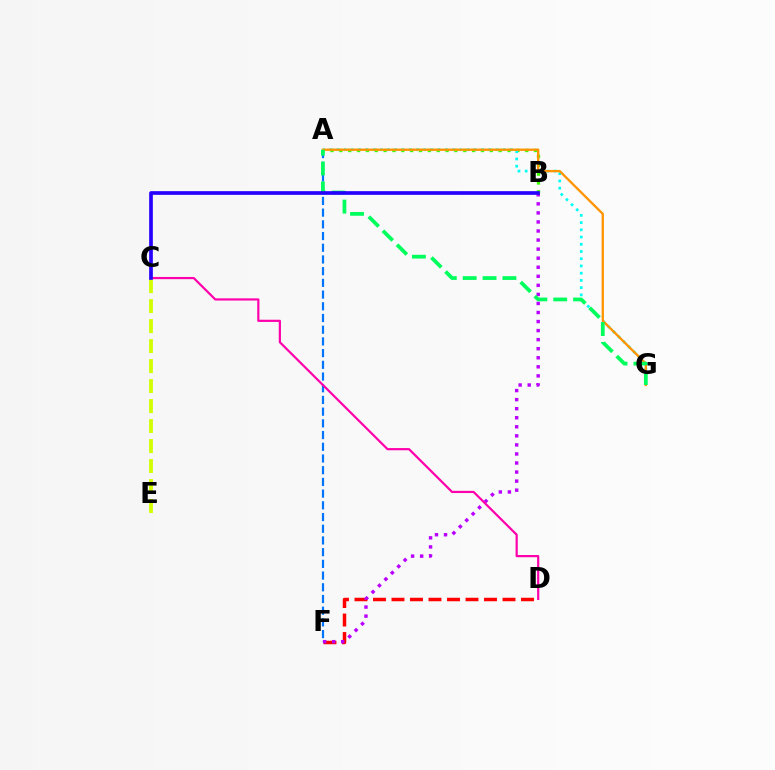{('D', 'F'): [{'color': '#ff0000', 'line_style': 'dashed', 'thickness': 2.51}], ('A', 'F'): [{'color': '#0074ff', 'line_style': 'dashed', 'thickness': 1.59}], ('B', 'F'): [{'color': '#b900ff', 'line_style': 'dotted', 'thickness': 2.46}], ('A', 'B'): [{'color': '#3dff00', 'line_style': 'dotted', 'thickness': 2.4}], ('A', 'G'): [{'color': '#00fff6', 'line_style': 'dotted', 'thickness': 1.96}, {'color': '#ff9400', 'line_style': 'solid', 'thickness': 1.68}, {'color': '#00ff5c', 'line_style': 'dashed', 'thickness': 2.7}], ('C', 'D'): [{'color': '#ff00ac', 'line_style': 'solid', 'thickness': 1.58}], ('C', 'E'): [{'color': '#d1ff00', 'line_style': 'dashed', 'thickness': 2.72}], ('B', 'C'): [{'color': '#2500ff', 'line_style': 'solid', 'thickness': 2.65}]}